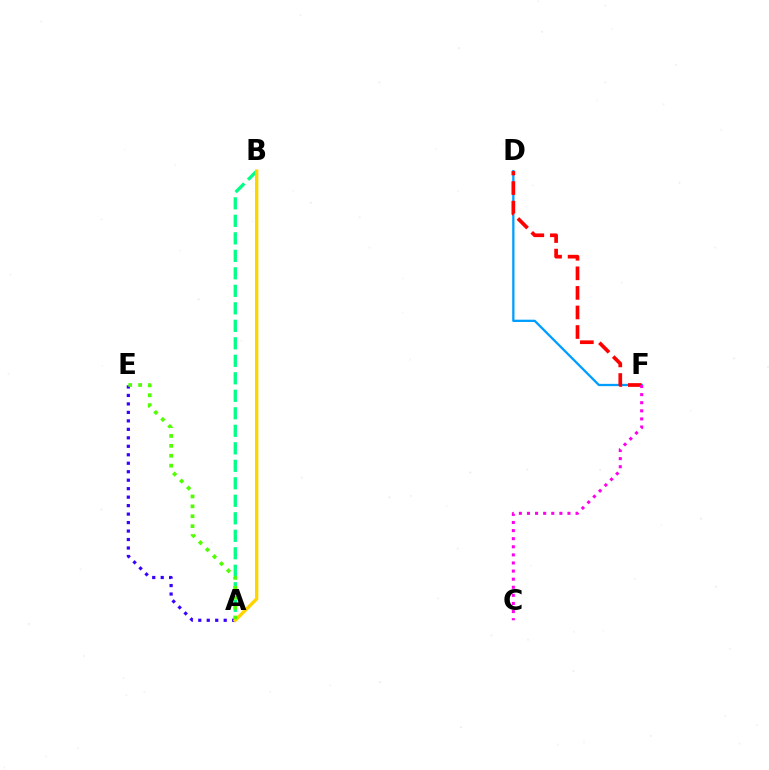{('A', 'B'): [{'color': '#00ff86', 'line_style': 'dashed', 'thickness': 2.38}, {'color': '#ffd500', 'line_style': 'solid', 'thickness': 2.43}], ('D', 'F'): [{'color': '#009eff', 'line_style': 'solid', 'thickness': 1.64}, {'color': '#ff0000', 'line_style': 'dashed', 'thickness': 2.66}], ('A', 'E'): [{'color': '#3700ff', 'line_style': 'dotted', 'thickness': 2.3}, {'color': '#4fff00', 'line_style': 'dotted', 'thickness': 2.69}], ('C', 'F'): [{'color': '#ff00ed', 'line_style': 'dotted', 'thickness': 2.2}]}